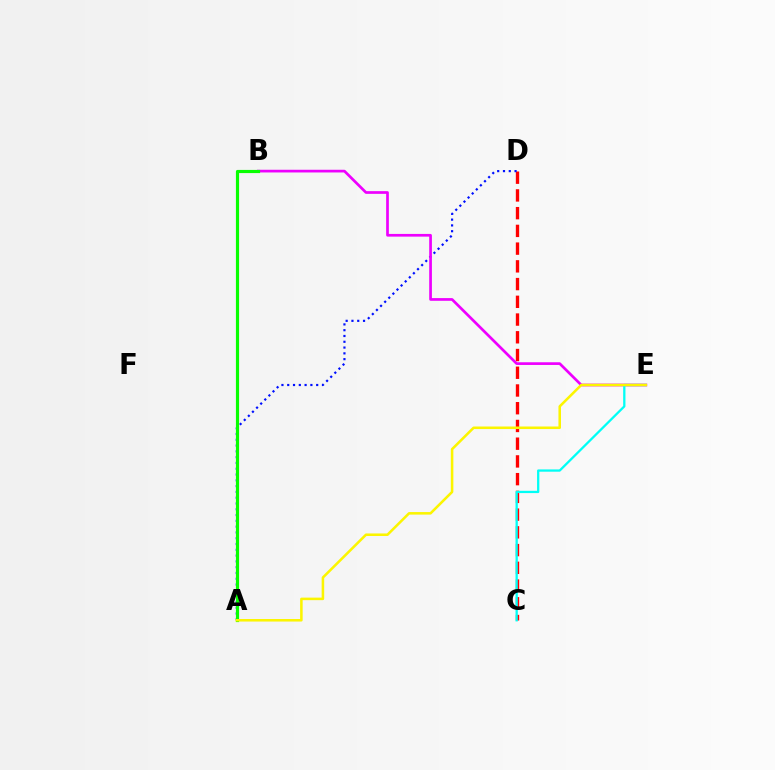{('C', 'D'): [{'color': '#ff0000', 'line_style': 'dashed', 'thickness': 2.41}], ('A', 'D'): [{'color': '#0010ff', 'line_style': 'dotted', 'thickness': 1.57}], ('B', 'E'): [{'color': '#ee00ff', 'line_style': 'solid', 'thickness': 1.95}], ('A', 'B'): [{'color': '#08ff00', 'line_style': 'solid', 'thickness': 2.28}], ('C', 'E'): [{'color': '#00fff6', 'line_style': 'solid', 'thickness': 1.64}], ('A', 'E'): [{'color': '#fcf500', 'line_style': 'solid', 'thickness': 1.83}]}